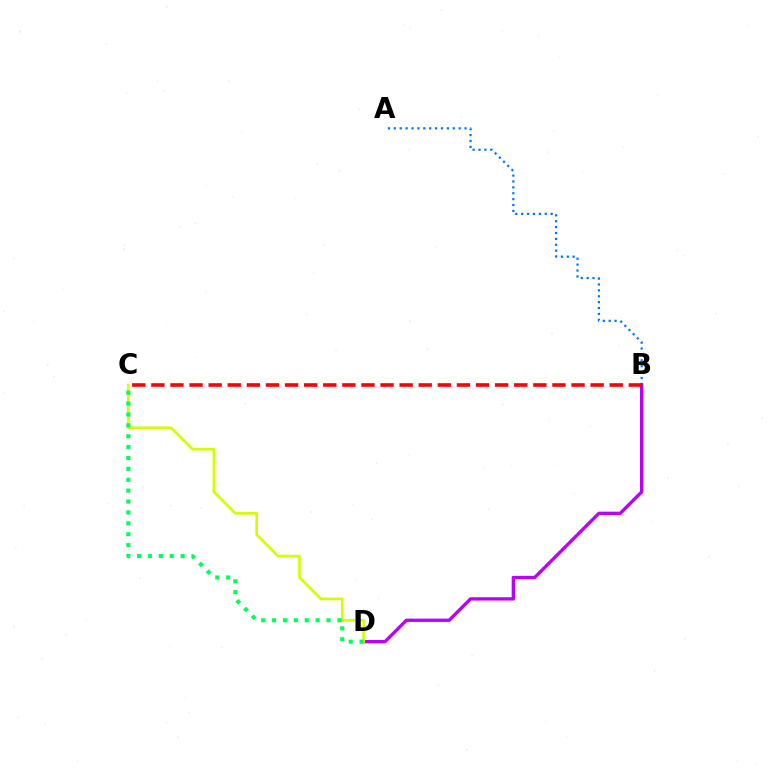{('B', 'D'): [{'color': '#b900ff', 'line_style': 'solid', 'thickness': 2.39}], ('A', 'B'): [{'color': '#0074ff', 'line_style': 'dotted', 'thickness': 1.6}], ('C', 'D'): [{'color': '#d1ff00', 'line_style': 'solid', 'thickness': 1.91}, {'color': '#00ff5c', 'line_style': 'dotted', 'thickness': 2.96}], ('B', 'C'): [{'color': '#ff0000', 'line_style': 'dashed', 'thickness': 2.59}]}